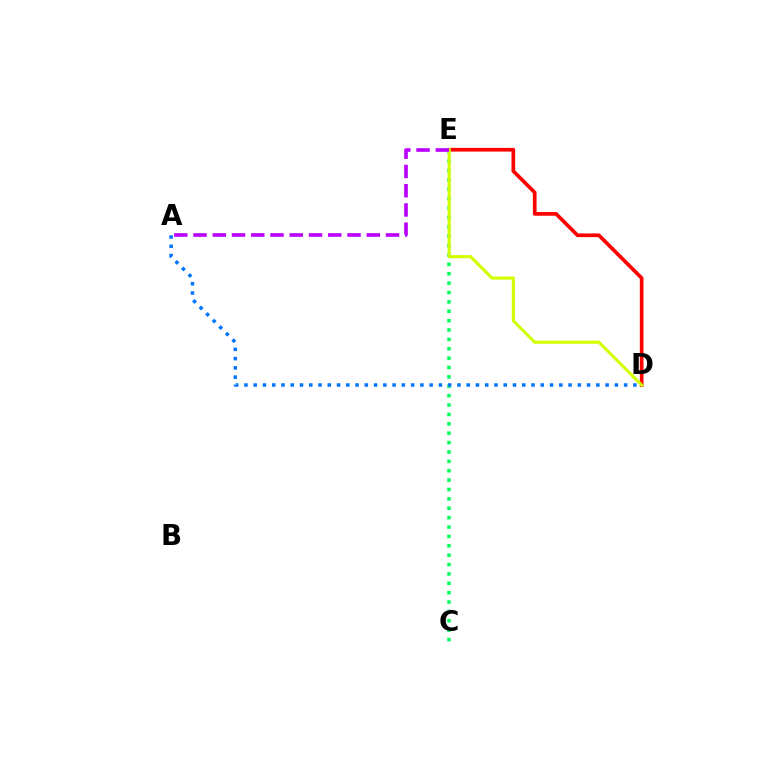{('C', 'E'): [{'color': '#00ff5c', 'line_style': 'dotted', 'thickness': 2.55}], ('D', 'E'): [{'color': '#ff0000', 'line_style': 'solid', 'thickness': 2.65}, {'color': '#d1ff00', 'line_style': 'solid', 'thickness': 2.25}], ('A', 'E'): [{'color': '#b900ff', 'line_style': 'dashed', 'thickness': 2.62}], ('A', 'D'): [{'color': '#0074ff', 'line_style': 'dotted', 'thickness': 2.52}]}